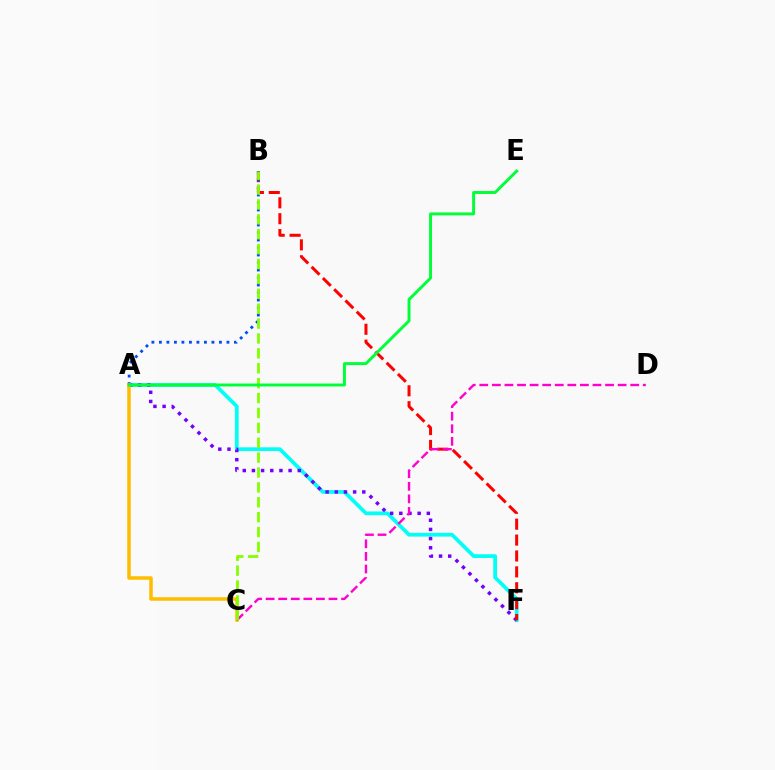{('A', 'F'): [{'color': '#00fff6', 'line_style': 'solid', 'thickness': 2.68}, {'color': '#7200ff', 'line_style': 'dotted', 'thickness': 2.49}], ('B', 'F'): [{'color': '#ff0000', 'line_style': 'dashed', 'thickness': 2.16}], ('A', 'B'): [{'color': '#004bff', 'line_style': 'dotted', 'thickness': 2.04}], ('A', 'C'): [{'color': '#ffbd00', 'line_style': 'solid', 'thickness': 2.54}], ('C', 'D'): [{'color': '#ff00cf', 'line_style': 'dashed', 'thickness': 1.71}], ('B', 'C'): [{'color': '#84ff00', 'line_style': 'dashed', 'thickness': 2.02}], ('A', 'E'): [{'color': '#00ff39', 'line_style': 'solid', 'thickness': 2.12}]}